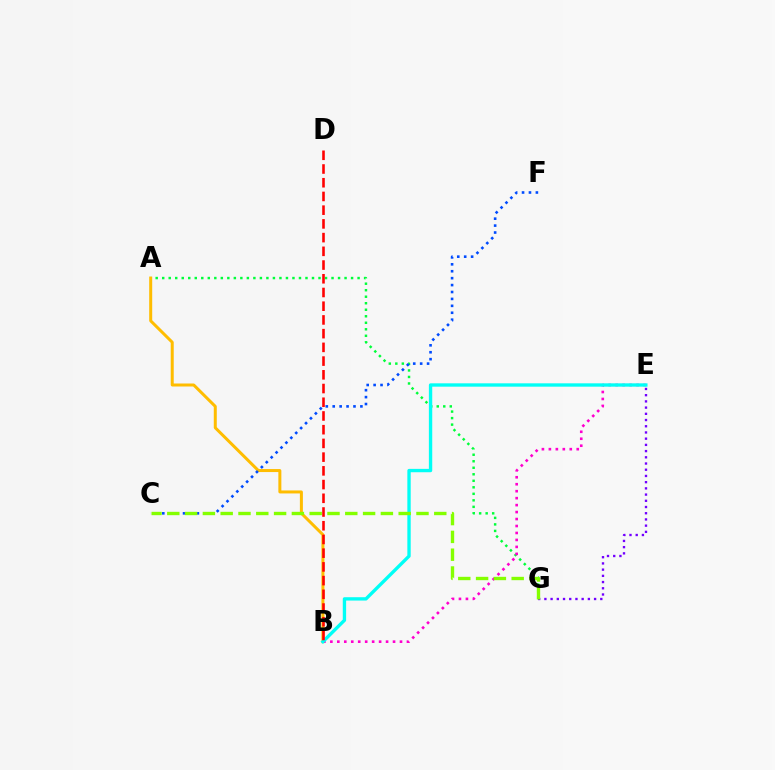{('A', 'G'): [{'color': '#00ff39', 'line_style': 'dotted', 'thickness': 1.77}], ('E', 'G'): [{'color': '#7200ff', 'line_style': 'dotted', 'thickness': 1.69}], ('A', 'B'): [{'color': '#ffbd00', 'line_style': 'solid', 'thickness': 2.16}], ('B', 'E'): [{'color': '#ff00cf', 'line_style': 'dotted', 'thickness': 1.89}, {'color': '#00fff6', 'line_style': 'solid', 'thickness': 2.41}], ('C', 'F'): [{'color': '#004bff', 'line_style': 'dotted', 'thickness': 1.88}], ('B', 'D'): [{'color': '#ff0000', 'line_style': 'dashed', 'thickness': 1.86}], ('C', 'G'): [{'color': '#84ff00', 'line_style': 'dashed', 'thickness': 2.42}]}